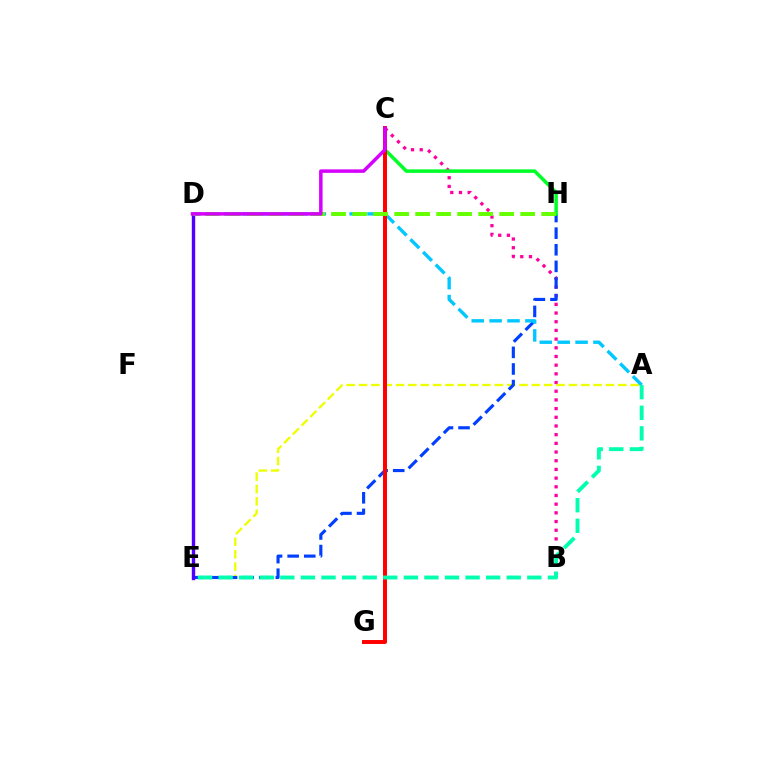{('B', 'C'): [{'color': '#ff00a0', 'line_style': 'dotted', 'thickness': 2.36}], ('D', 'E'): [{'color': '#ff8800', 'line_style': 'solid', 'thickness': 1.88}, {'color': '#4f00ff', 'line_style': 'solid', 'thickness': 2.44}], ('A', 'E'): [{'color': '#eeff00', 'line_style': 'dashed', 'thickness': 1.68}, {'color': '#00ffaf', 'line_style': 'dashed', 'thickness': 2.8}], ('E', 'H'): [{'color': '#003fff', 'line_style': 'dashed', 'thickness': 2.26}], ('A', 'D'): [{'color': '#00c7ff', 'line_style': 'dashed', 'thickness': 2.43}], ('C', 'H'): [{'color': '#00ff27', 'line_style': 'solid', 'thickness': 2.53}], ('C', 'G'): [{'color': '#ff0000', 'line_style': 'solid', 'thickness': 2.85}], ('D', 'H'): [{'color': '#66ff00', 'line_style': 'dashed', 'thickness': 2.85}], ('C', 'D'): [{'color': '#d600ff', 'line_style': 'solid', 'thickness': 2.51}]}